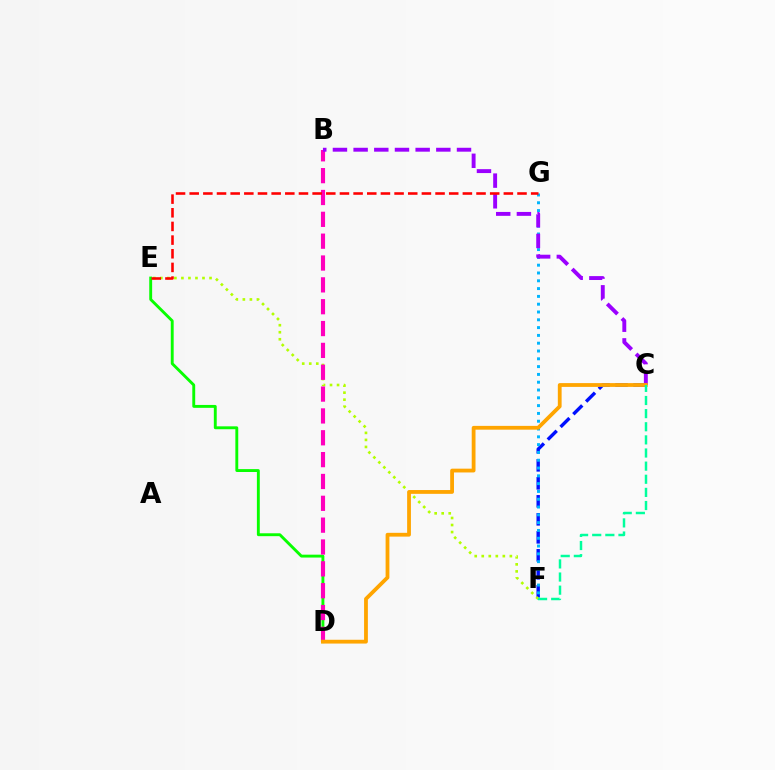{('C', 'F'): [{'color': '#0010ff', 'line_style': 'dashed', 'thickness': 2.44}, {'color': '#00ff9d', 'line_style': 'dashed', 'thickness': 1.78}], ('E', 'F'): [{'color': '#b3ff00', 'line_style': 'dotted', 'thickness': 1.91}], ('F', 'G'): [{'color': '#00b5ff', 'line_style': 'dotted', 'thickness': 2.12}], ('D', 'E'): [{'color': '#08ff00', 'line_style': 'solid', 'thickness': 2.08}], ('B', 'D'): [{'color': '#ff00bd', 'line_style': 'dashed', 'thickness': 2.97}], ('B', 'C'): [{'color': '#9b00ff', 'line_style': 'dashed', 'thickness': 2.81}], ('C', 'D'): [{'color': '#ffa500', 'line_style': 'solid', 'thickness': 2.73}], ('E', 'G'): [{'color': '#ff0000', 'line_style': 'dashed', 'thickness': 1.86}]}